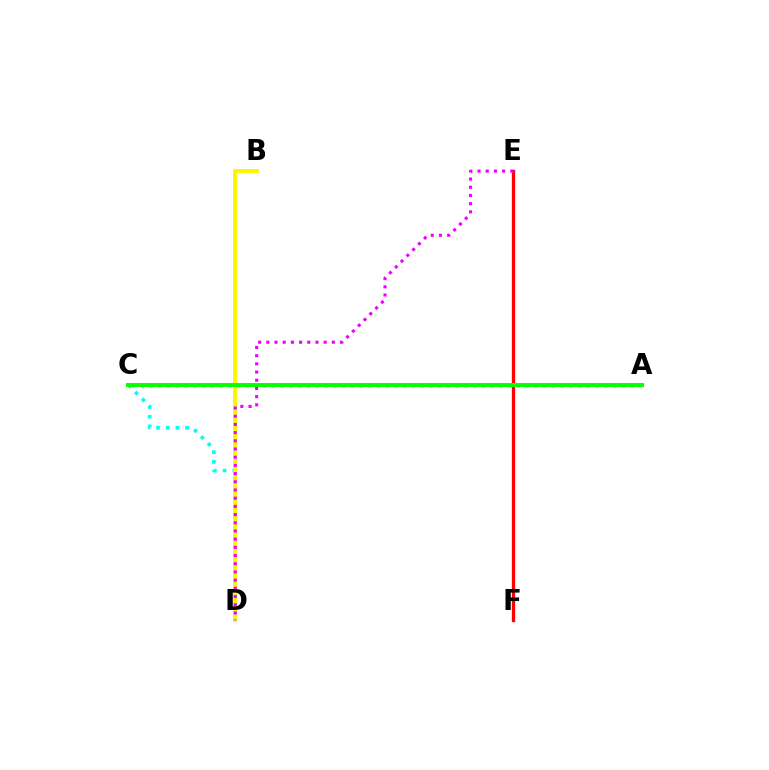{('A', 'C'): [{'color': '#0010ff', 'line_style': 'dotted', 'thickness': 2.38}, {'color': '#08ff00', 'line_style': 'solid', 'thickness': 2.83}], ('C', 'D'): [{'color': '#00fff6', 'line_style': 'dotted', 'thickness': 2.63}], ('B', 'D'): [{'color': '#fcf500', 'line_style': 'solid', 'thickness': 2.8}], ('E', 'F'): [{'color': '#ff0000', 'line_style': 'solid', 'thickness': 2.36}], ('D', 'E'): [{'color': '#ee00ff', 'line_style': 'dotted', 'thickness': 2.23}]}